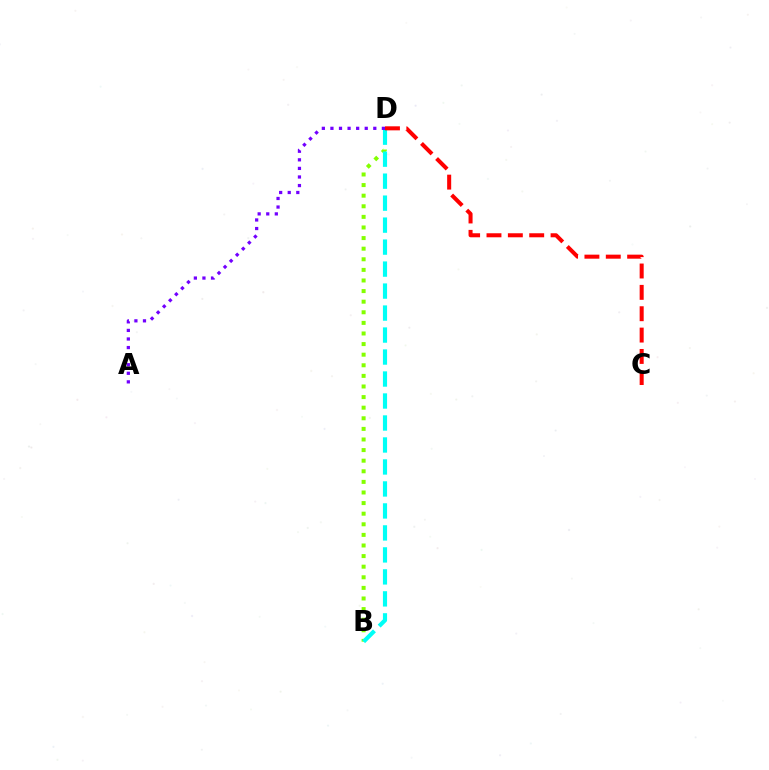{('B', 'D'): [{'color': '#84ff00', 'line_style': 'dotted', 'thickness': 2.88}, {'color': '#00fff6', 'line_style': 'dashed', 'thickness': 2.99}], ('C', 'D'): [{'color': '#ff0000', 'line_style': 'dashed', 'thickness': 2.9}], ('A', 'D'): [{'color': '#7200ff', 'line_style': 'dotted', 'thickness': 2.33}]}